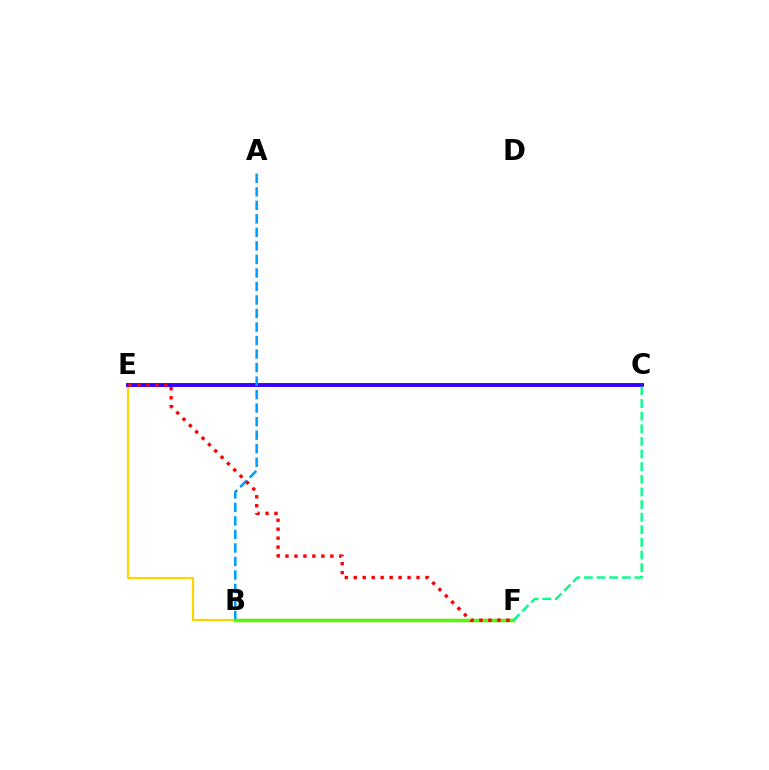{('B', 'E'): [{'color': '#ffd500', 'line_style': 'solid', 'thickness': 1.59}], ('C', 'E'): [{'color': '#3700ff', 'line_style': 'solid', 'thickness': 2.81}], ('B', 'F'): [{'color': '#ff00ed', 'line_style': 'solid', 'thickness': 2.26}, {'color': '#4fff00', 'line_style': 'solid', 'thickness': 2.51}], ('A', 'B'): [{'color': '#009eff', 'line_style': 'dashed', 'thickness': 1.84}], ('C', 'F'): [{'color': '#00ff86', 'line_style': 'dashed', 'thickness': 1.72}], ('E', 'F'): [{'color': '#ff0000', 'line_style': 'dotted', 'thickness': 2.44}]}